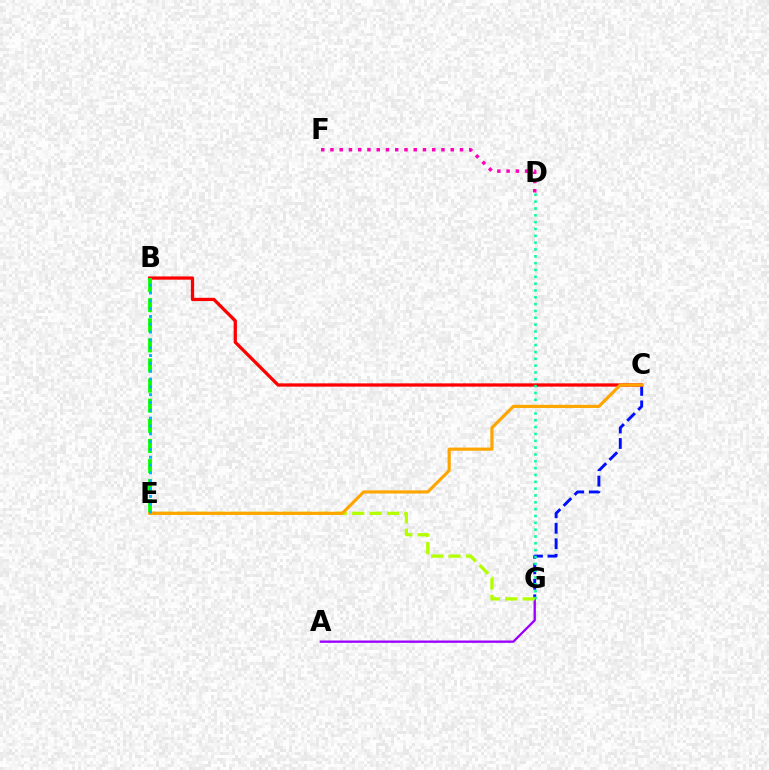{('C', 'G'): [{'color': '#0010ff', 'line_style': 'dashed', 'thickness': 2.1}], ('A', 'G'): [{'color': '#9b00ff', 'line_style': 'solid', 'thickness': 1.67}], ('B', 'C'): [{'color': '#ff0000', 'line_style': 'solid', 'thickness': 2.35}], ('B', 'E'): [{'color': '#08ff00', 'line_style': 'dashed', 'thickness': 2.73}, {'color': '#00b5ff', 'line_style': 'dotted', 'thickness': 2.13}], ('D', 'F'): [{'color': '#ff00bd', 'line_style': 'dotted', 'thickness': 2.51}], ('D', 'G'): [{'color': '#00ff9d', 'line_style': 'dotted', 'thickness': 1.86}], ('E', 'G'): [{'color': '#b3ff00', 'line_style': 'dashed', 'thickness': 2.36}], ('C', 'E'): [{'color': '#ffa500', 'line_style': 'solid', 'thickness': 2.27}]}